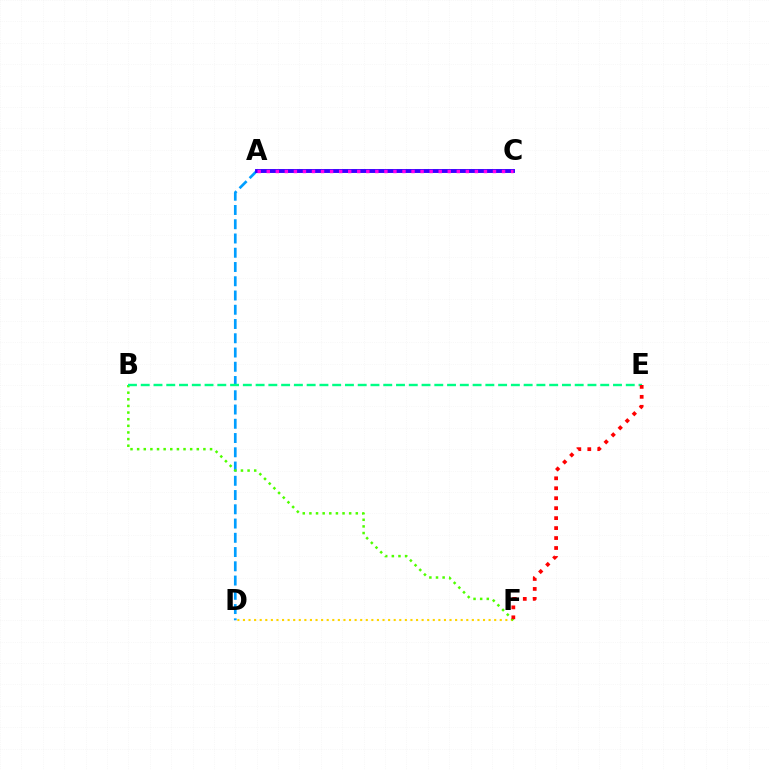{('A', 'D'): [{'color': '#009eff', 'line_style': 'dashed', 'thickness': 1.94}], ('D', 'F'): [{'color': '#ffd500', 'line_style': 'dotted', 'thickness': 1.52}], ('A', 'C'): [{'color': '#3700ff', 'line_style': 'solid', 'thickness': 2.81}, {'color': '#ff00ed', 'line_style': 'dotted', 'thickness': 2.46}], ('B', 'F'): [{'color': '#4fff00', 'line_style': 'dotted', 'thickness': 1.8}], ('B', 'E'): [{'color': '#00ff86', 'line_style': 'dashed', 'thickness': 1.73}], ('E', 'F'): [{'color': '#ff0000', 'line_style': 'dotted', 'thickness': 2.71}]}